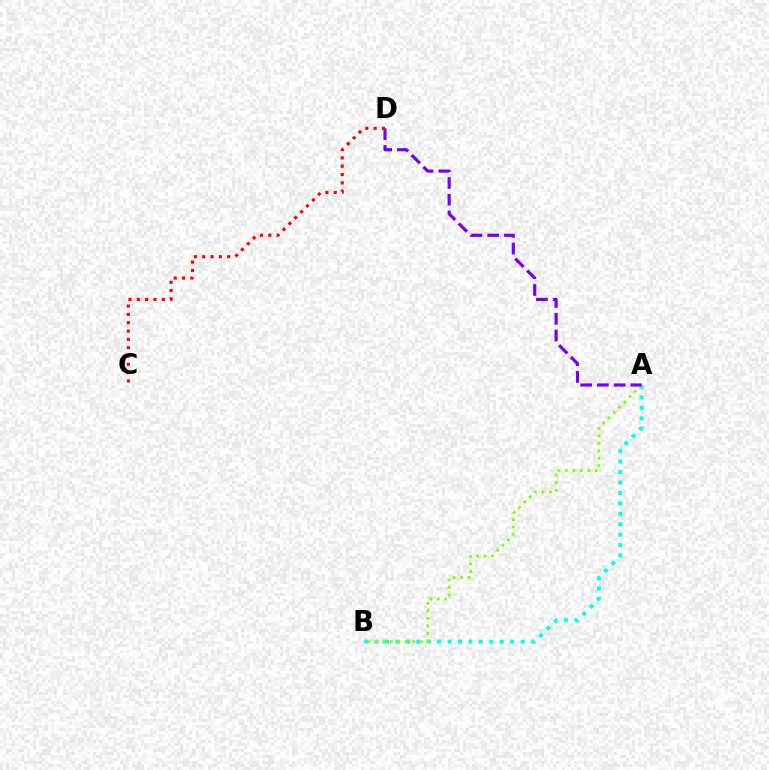{('A', 'B'): [{'color': '#00fff6', 'line_style': 'dotted', 'thickness': 2.84}, {'color': '#84ff00', 'line_style': 'dotted', 'thickness': 2.03}], ('A', 'D'): [{'color': '#7200ff', 'line_style': 'dashed', 'thickness': 2.27}], ('C', 'D'): [{'color': '#ff0000', 'line_style': 'dotted', 'thickness': 2.26}]}